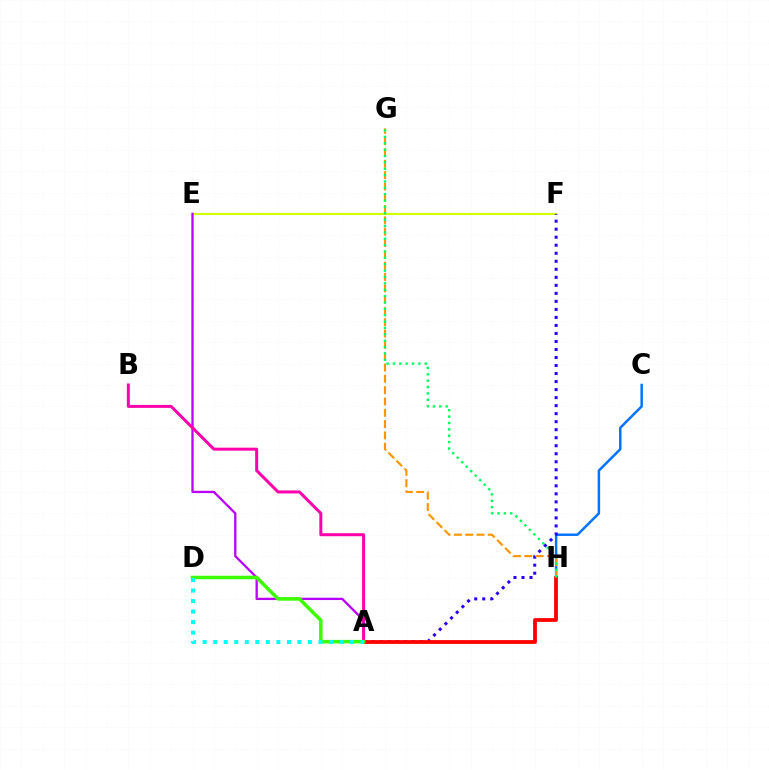{('E', 'F'): [{'color': '#d1ff00', 'line_style': 'solid', 'thickness': 1.52}], ('C', 'H'): [{'color': '#0074ff', 'line_style': 'solid', 'thickness': 1.78}], ('A', 'F'): [{'color': '#2500ff', 'line_style': 'dotted', 'thickness': 2.18}], ('A', 'H'): [{'color': '#ff0000', 'line_style': 'solid', 'thickness': 2.72}], ('G', 'H'): [{'color': '#ff9400', 'line_style': 'dashed', 'thickness': 1.54}, {'color': '#00ff5c', 'line_style': 'dotted', 'thickness': 1.73}], ('A', 'E'): [{'color': '#b900ff', 'line_style': 'solid', 'thickness': 1.66}], ('A', 'B'): [{'color': '#ff00ac', 'line_style': 'solid', 'thickness': 2.15}], ('A', 'D'): [{'color': '#3dff00', 'line_style': 'solid', 'thickness': 2.55}, {'color': '#00fff6', 'line_style': 'dotted', 'thickness': 2.86}]}